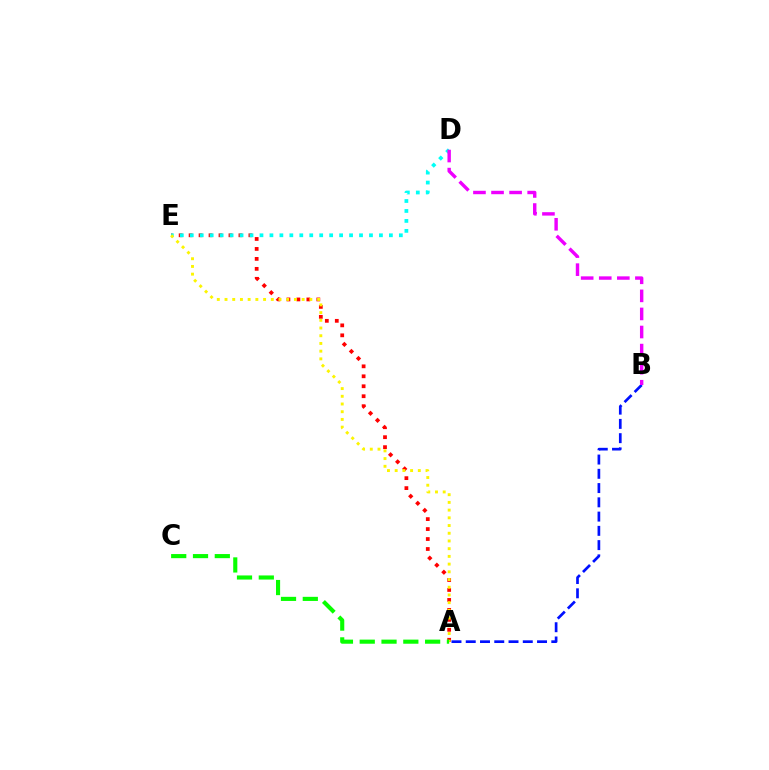{('A', 'E'): [{'color': '#ff0000', 'line_style': 'dotted', 'thickness': 2.71}, {'color': '#fcf500', 'line_style': 'dotted', 'thickness': 2.1}], ('D', 'E'): [{'color': '#00fff6', 'line_style': 'dotted', 'thickness': 2.7}], ('A', 'B'): [{'color': '#0010ff', 'line_style': 'dashed', 'thickness': 1.94}], ('B', 'D'): [{'color': '#ee00ff', 'line_style': 'dashed', 'thickness': 2.46}], ('A', 'C'): [{'color': '#08ff00', 'line_style': 'dashed', 'thickness': 2.96}]}